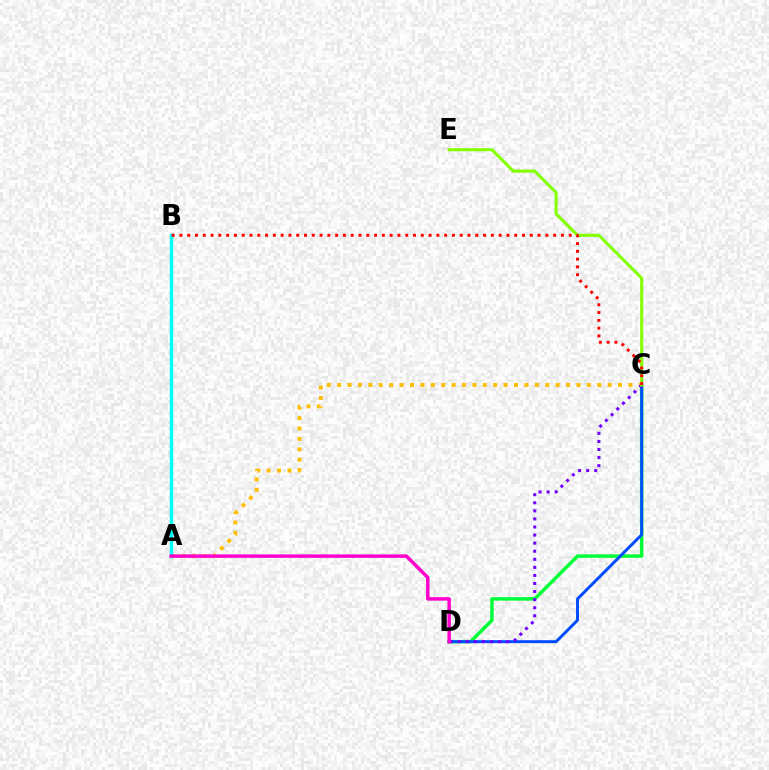{('C', 'D'): [{'color': '#00ff39', 'line_style': 'solid', 'thickness': 2.51}, {'color': '#004bff', 'line_style': 'solid', 'thickness': 2.11}, {'color': '#7200ff', 'line_style': 'dotted', 'thickness': 2.19}], ('A', 'C'): [{'color': '#ffbd00', 'line_style': 'dotted', 'thickness': 2.83}], ('A', 'B'): [{'color': '#00fff6', 'line_style': 'solid', 'thickness': 2.49}], ('C', 'E'): [{'color': '#84ff00', 'line_style': 'solid', 'thickness': 2.2}], ('A', 'D'): [{'color': '#ff00cf', 'line_style': 'solid', 'thickness': 2.48}], ('B', 'C'): [{'color': '#ff0000', 'line_style': 'dotted', 'thickness': 2.12}]}